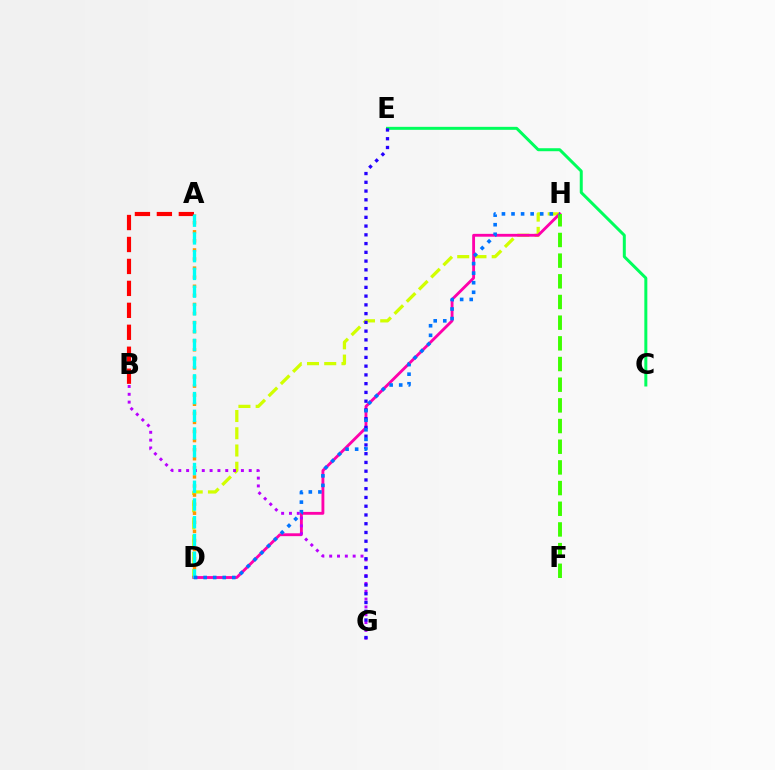{('D', 'H'): [{'color': '#d1ff00', 'line_style': 'dashed', 'thickness': 2.34}, {'color': '#ff00ac', 'line_style': 'solid', 'thickness': 2.05}, {'color': '#0074ff', 'line_style': 'dotted', 'thickness': 2.6}], ('B', 'G'): [{'color': '#b900ff', 'line_style': 'dotted', 'thickness': 2.13}], ('C', 'E'): [{'color': '#00ff5c', 'line_style': 'solid', 'thickness': 2.15}], ('A', 'D'): [{'color': '#ff9400', 'line_style': 'dotted', 'thickness': 2.47}, {'color': '#00fff6', 'line_style': 'dashed', 'thickness': 2.41}], ('A', 'B'): [{'color': '#ff0000', 'line_style': 'dashed', 'thickness': 2.98}], ('E', 'G'): [{'color': '#2500ff', 'line_style': 'dotted', 'thickness': 2.38}], ('F', 'H'): [{'color': '#3dff00', 'line_style': 'dashed', 'thickness': 2.81}]}